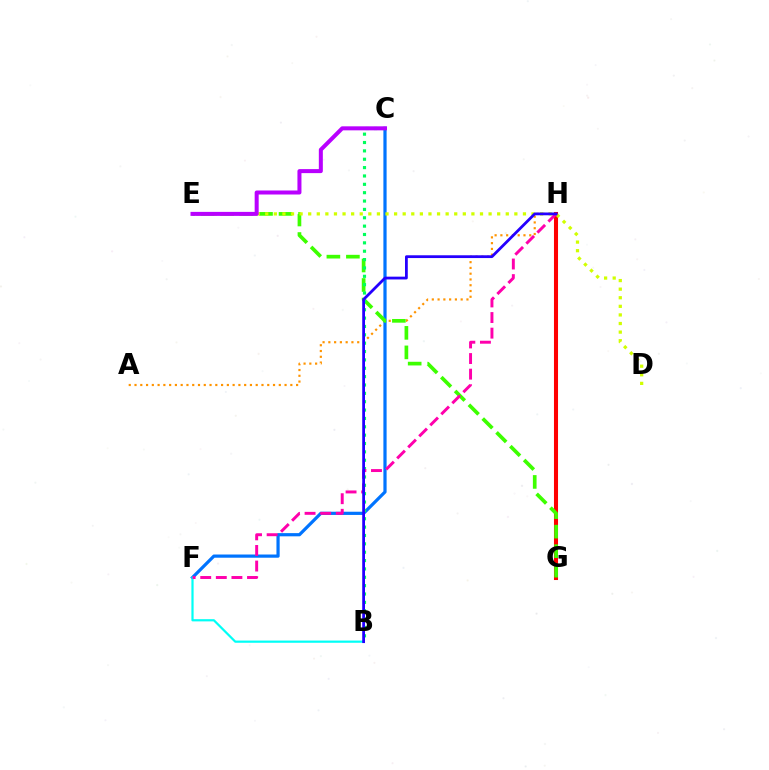{('G', 'H'): [{'color': '#ff0000', 'line_style': 'solid', 'thickness': 2.93}], ('A', 'H'): [{'color': '#ff9400', 'line_style': 'dotted', 'thickness': 1.57}], ('C', 'F'): [{'color': '#0074ff', 'line_style': 'solid', 'thickness': 2.31}], ('E', 'G'): [{'color': '#3dff00', 'line_style': 'dashed', 'thickness': 2.65}], ('B', 'F'): [{'color': '#00fff6', 'line_style': 'solid', 'thickness': 1.59}], ('B', 'C'): [{'color': '#00ff5c', 'line_style': 'dotted', 'thickness': 2.27}], ('D', 'E'): [{'color': '#d1ff00', 'line_style': 'dotted', 'thickness': 2.33}], ('F', 'H'): [{'color': '#ff00ac', 'line_style': 'dashed', 'thickness': 2.12}], ('C', 'E'): [{'color': '#b900ff', 'line_style': 'solid', 'thickness': 2.89}], ('B', 'H'): [{'color': '#2500ff', 'line_style': 'solid', 'thickness': 2.01}]}